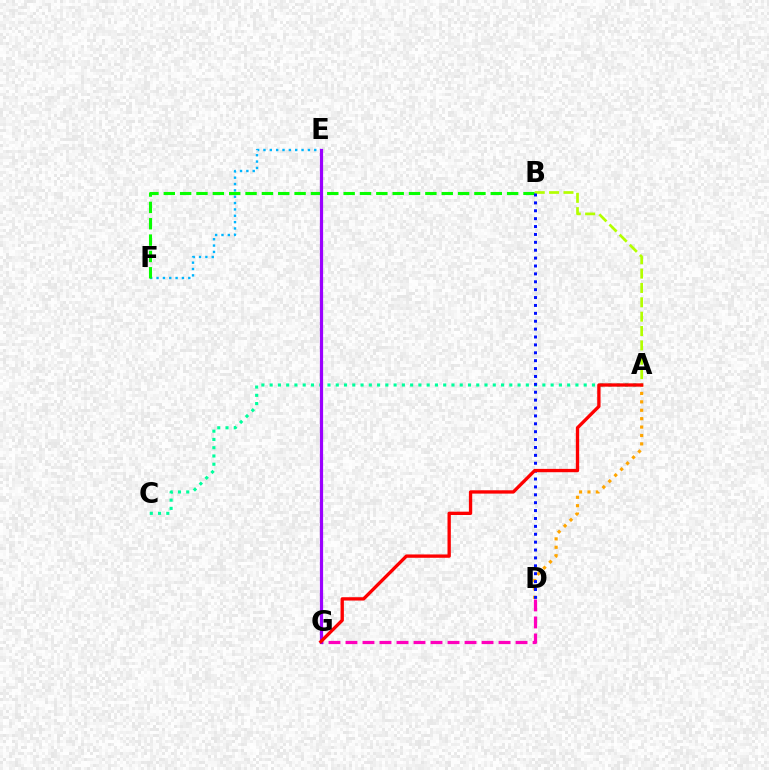{('E', 'F'): [{'color': '#00b5ff', 'line_style': 'dotted', 'thickness': 1.73}], ('B', 'F'): [{'color': '#08ff00', 'line_style': 'dashed', 'thickness': 2.22}], ('A', 'D'): [{'color': '#ffa500', 'line_style': 'dotted', 'thickness': 2.28}], ('D', 'G'): [{'color': '#ff00bd', 'line_style': 'dashed', 'thickness': 2.31}], ('A', 'B'): [{'color': '#b3ff00', 'line_style': 'dashed', 'thickness': 1.95}], ('A', 'C'): [{'color': '#00ff9d', 'line_style': 'dotted', 'thickness': 2.25}], ('E', 'G'): [{'color': '#9b00ff', 'line_style': 'solid', 'thickness': 2.31}], ('B', 'D'): [{'color': '#0010ff', 'line_style': 'dotted', 'thickness': 2.14}], ('A', 'G'): [{'color': '#ff0000', 'line_style': 'solid', 'thickness': 2.4}]}